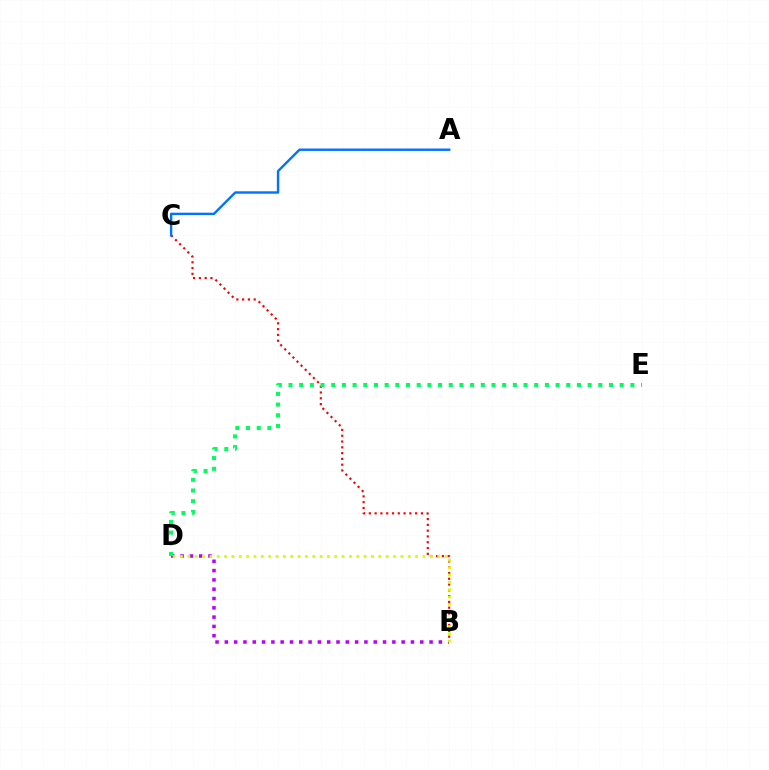{('B', 'D'): [{'color': '#b900ff', 'line_style': 'dotted', 'thickness': 2.53}, {'color': '#d1ff00', 'line_style': 'dotted', 'thickness': 2.0}], ('B', 'C'): [{'color': '#ff0000', 'line_style': 'dotted', 'thickness': 1.57}], ('A', 'C'): [{'color': '#0074ff', 'line_style': 'solid', 'thickness': 1.74}], ('D', 'E'): [{'color': '#00ff5c', 'line_style': 'dotted', 'thickness': 2.9}]}